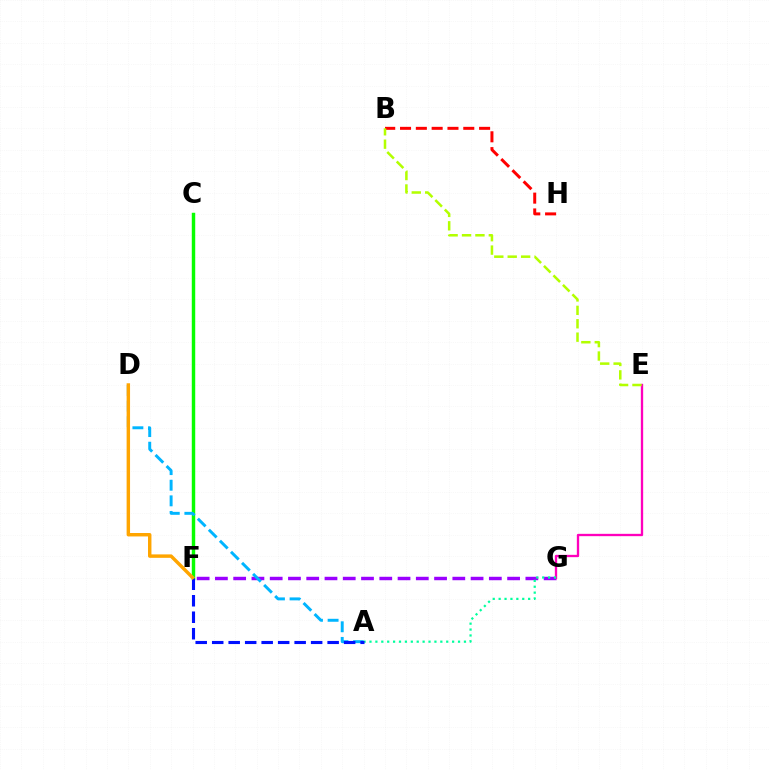{('F', 'G'): [{'color': '#9b00ff', 'line_style': 'dashed', 'thickness': 2.48}], ('C', 'F'): [{'color': '#08ff00', 'line_style': 'solid', 'thickness': 2.47}], ('E', 'G'): [{'color': '#ff00bd', 'line_style': 'solid', 'thickness': 1.67}], ('A', 'D'): [{'color': '#00b5ff', 'line_style': 'dashed', 'thickness': 2.12}], ('B', 'H'): [{'color': '#ff0000', 'line_style': 'dashed', 'thickness': 2.15}], ('A', 'G'): [{'color': '#00ff9d', 'line_style': 'dotted', 'thickness': 1.6}], ('B', 'E'): [{'color': '#b3ff00', 'line_style': 'dashed', 'thickness': 1.82}], ('A', 'F'): [{'color': '#0010ff', 'line_style': 'dashed', 'thickness': 2.24}], ('D', 'F'): [{'color': '#ffa500', 'line_style': 'solid', 'thickness': 2.48}]}